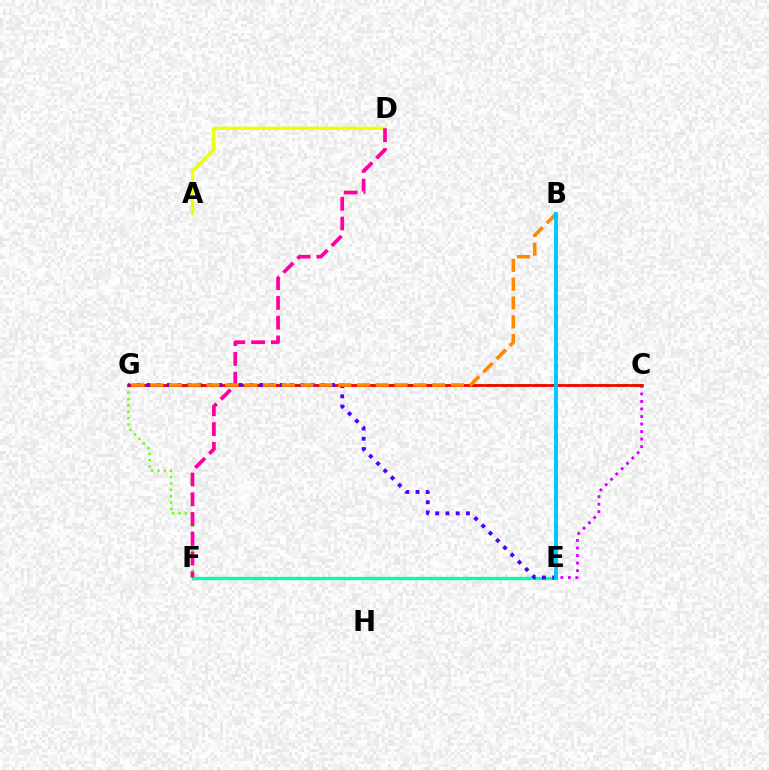{('A', 'D'): [{'color': '#eeff00', 'line_style': 'solid', 'thickness': 2.38}], ('C', 'G'): [{'color': '#00ff27', 'line_style': 'dashed', 'thickness': 2.21}, {'color': '#ff0000', 'line_style': 'solid', 'thickness': 2.0}], ('C', 'E'): [{'color': '#d600ff', 'line_style': 'dotted', 'thickness': 2.05}], ('F', 'G'): [{'color': '#66ff00', 'line_style': 'dotted', 'thickness': 1.73}], ('B', 'E'): [{'color': '#003fff', 'line_style': 'dotted', 'thickness': 2.71}, {'color': '#00c7ff', 'line_style': 'solid', 'thickness': 2.78}], ('E', 'F'): [{'color': '#00ffaf', 'line_style': 'solid', 'thickness': 2.37}], ('E', 'G'): [{'color': '#4f00ff', 'line_style': 'dotted', 'thickness': 2.79}], ('D', 'F'): [{'color': '#ff00a0', 'line_style': 'dashed', 'thickness': 2.68}], ('B', 'G'): [{'color': '#ff8800', 'line_style': 'dashed', 'thickness': 2.55}]}